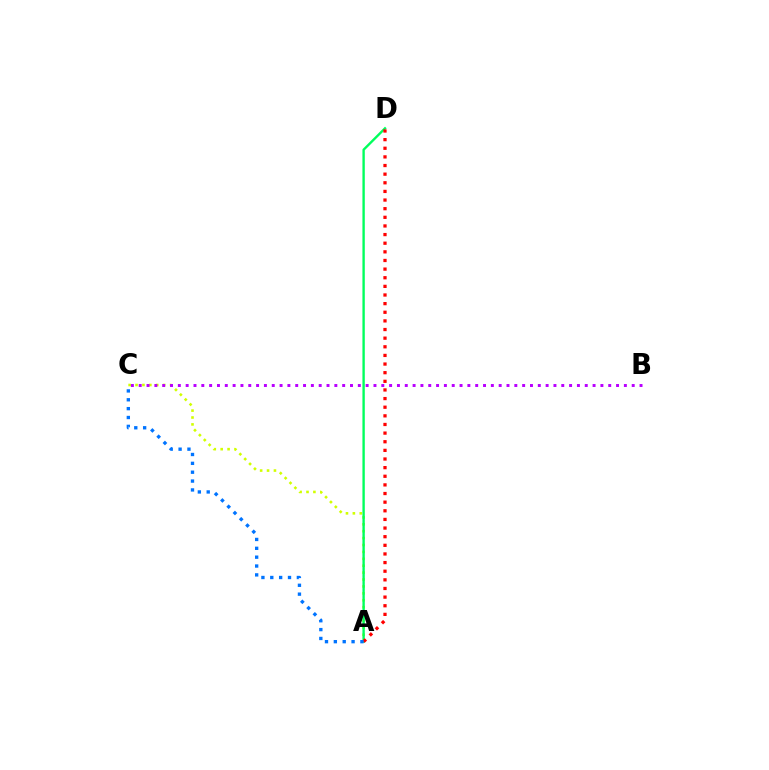{('A', 'C'): [{'color': '#d1ff00', 'line_style': 'dotted', 'thickness': 1.88}, {'color': '#0074ff', 'line_style': 'dotted', 'thickness': 2.41}], ('A', 'D'): [{'color': '#00ff5c', 'line_style': 'solid', 'thickness': 1.71}, {'color': '#ff0000', 'line_style': 'dotted', 'thickness': 2.35}], ('B', 'C'): [{'color': '#b900ff', 'line_style': 'dotted', 'thickness': 2.13}]}